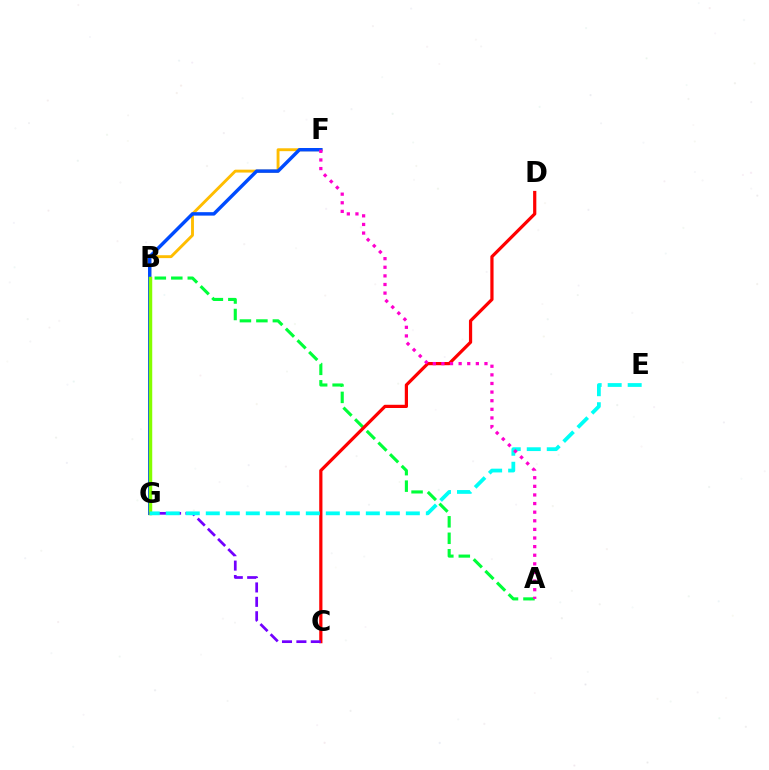{('F', 'G'): [{'color': '#ffbd00', 'line_style': 'solid', 'thickness': 2.08}, {'color': '#004bff', 'line_style': 'solid', 'thickness': 2.48}], ('A', 'B'): [{'color': '#00ff39', 'line_style': 'dashed', 'thickness': 2.24}], ('C', 'D'): [{'color': '#ff0000', 'line_style': 'solid', 'thickness': 2.31}], ('B', 'G'): [{'color': '#84ff00', 'line_style': 'solid', 'thickness': 2.49}], ('C', 'G'): [{'color': '#7200ff', 'line_style': 'dashed', 'thickness': 1.96}], ('E', 'G'): [{'color': '#00fff6', 'line_style': 'dashed', 'thickness': 2.72}], ('A', 'F'): [{'color': '#ff00cf', 'line_style': 'dotted', 'thickness': 2.34}]}